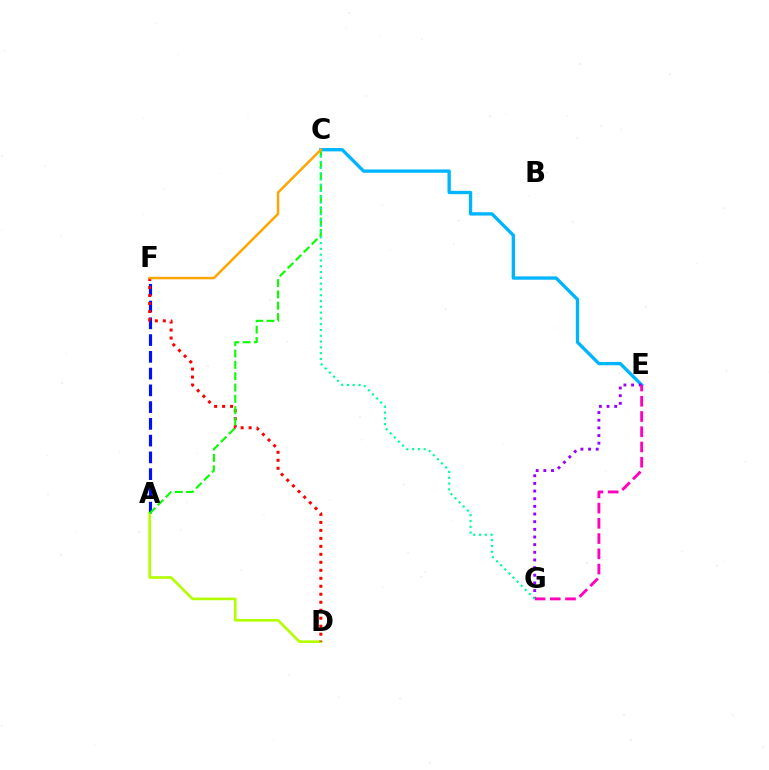{('C', 'E'): [{'color': '#00b5ff', 'line_style': 'solid', 'thickness': 2.4}], ('A', 'F'): [{'color': '#0010ff', 'line_style': 'dashed', 'thickness': 2.28}], ('E', 'G'): [{'color': '#9b00ff', 'line_style': 'dotted', 'thickness': 2.08}, {'color': '#ff00bd', 'line_style': 'dashed', 'thickness': 2.07}], ('A', 'D'): [{'color': '#b3ff00', 'line_style': 'solid', 'thickness': 1.92}], ('D', 'F'): [{'color': '#ff0000', 'line_style': 'dotted', 'thickness': 2.17}], ('A', 'C'): [{'color': '#08ff00', 'line_style': 'dashed', 'thickness': 1.54}], ('C', 'G'): [{'color': '#00ff9d', 'line_style': 'dotted', 'thickness': 1.57}], ('C', 'F'): [{'color': '#ffa500', 'line_style': 'solid', 'thickness': 1.79}]}